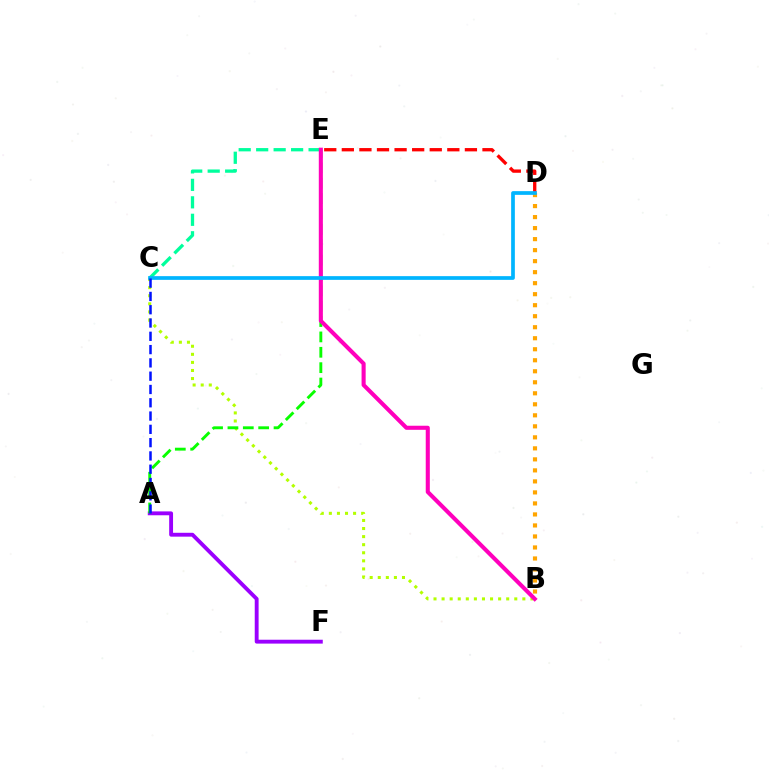{('B', 'C'): [{'color': '#b3ff00', 'line_style': 'dotted', 'thickness': 2.19}], ('B', 'D'): [{'color': '#ffa500', 'line_style': 'dotted', 'thickness': 2.99}], ('A', 'F'): [{'color': '#9b00ff', 'line_style': 'solid', 'thickness': 2.78}], ('A', 'E'): [{'color': '#08ff00', 'line_style': 'dashed', 'thickness': 2.09}], ('D', 'E'): [{'color': '#ff0000', 'line_style': 'dashed', 'thickness': 2.39}], ('C', 'E'): [{'color': '#00ff9d', 'line_style': 'dashed', 'thickness': 2.37}], ('B', 'E'): [{'color': '#ff00bd', 'line_style': 'solid', 'thickness': 2.94}], ('C', 'D'): [{'color': '#00b5ff', 'line_style': 'solid', 'thickness': 2.67}], ('A', 'C'): [{'color': '#0010ff', 'line_style': 'dashed', 'thickness': 1.81}]}